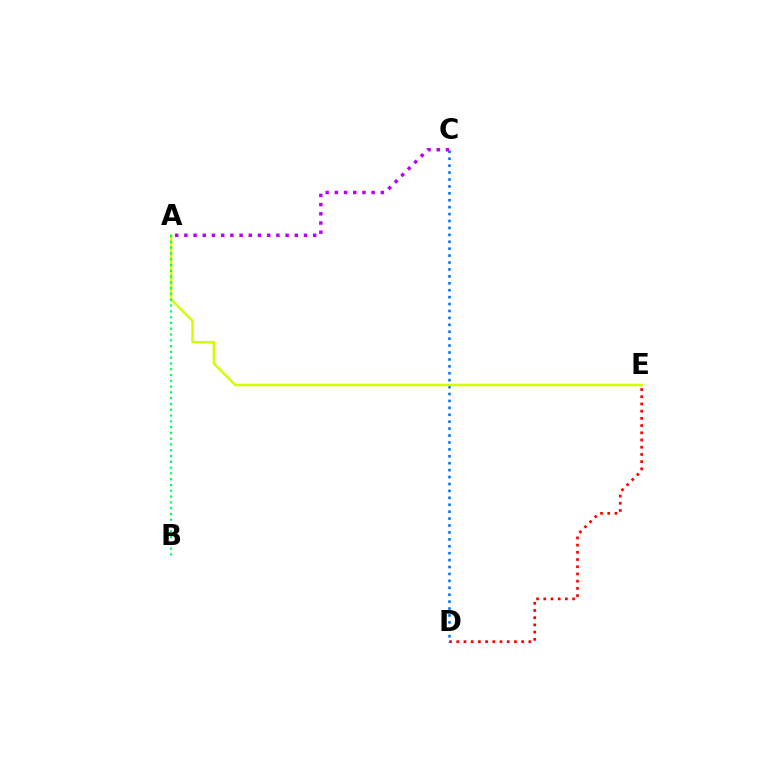{('D', 'E'): [{'color': '#ff0000', 'line_style': 'dotted', 'thickness': 1.96}], ('C', 'D'): [{'color': '#0074ff', 'line_style': 'dotted', 'thickness': 1.88}], ('A', 'E'): [{'color': '#d1ff00', 'line_style': 'solid', 'thickness': 1.8}], ('A', 'B'): [{'color': '#00ff5c', 'line_style': 'dotted', 'thickness': 1.57}], ('A', 'C'): [{'color': '#b900ff', 'line_style': 'dotted', 'thickness': 2.5}]}